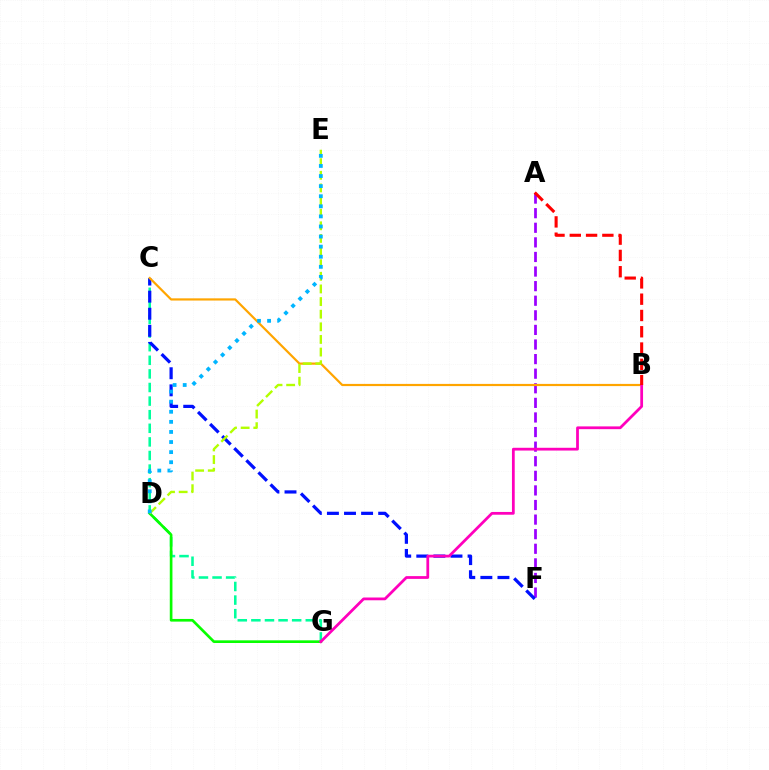{('C', 'G'): [{'color': '#00ff9d', 'line_style': 'dashed', 'thickness': 1.85}], ('A', 'F'): [{'color': '#9b00ff', 'line_style': 'dashed', 'thickness': 1.98}], ('D', 'G'): [{'color': '#08ff00', 'line_style': 'solid', 'thickness': 1.92}], ('C', 'F'): [{'color': '#0010ff', 'line_style': 'dashed', 'thickness': 2.32}], ('B', 'C'): [{'color': '#ffa500', 'line_style': 'solid', 'thickness': 1.58}], ('B', 'G'): [{'color': '#ff00bd', 'line_style': 'solid', 'thickness': 1.99}], ('D', 'E'): [{'color': '#b3ff00', 'line_style': 'dashed', 'thickness': 1.72}, {'color': '#00b5ff', 'line_style': 'dotted', 'thickness': 2.74}], ('A', 'B'): [{'color': '#ff0000', 'line_style': 'dashed', 'thickness': 2.21}]}